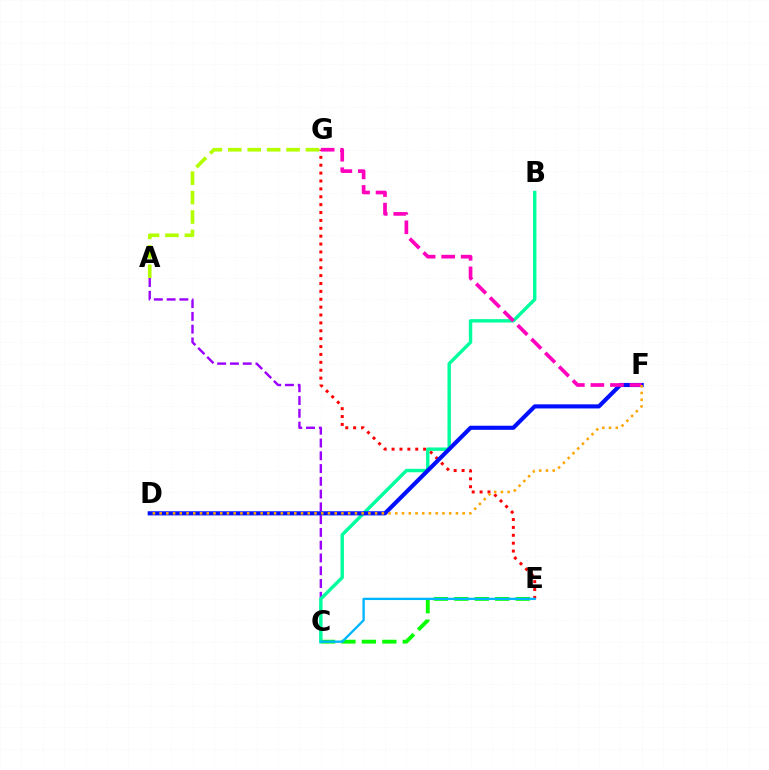{('E', 'G'): [{'color': '#ff0000', 'line_style': 'dotted', 'thickness': 2.14}], ('A', 'G'): [{'color': '#b3ff00', 'line_style': 'dashed', 'thickness': 2.64}], ('C', 'E'): [{'color': '#08ff00', 'line_style': 'dashed', 'thickness': 2.78}, {'color': '#00b5ff', 'line_style': 'solid', 'thickness': 1.67}], ('A', 'C'): [{'color': '#9b00ff', 'line_style': 'dashed', 'thickness': 1.74}], ('B', 'C'): [{'color': '#00ff9d', 'line_style': 'solid', 'thickness': 2.45}], ('D', 'F'): [{'color': '#0010ff', 'line_style': 'solid', 'thickness': 2.96}, {'color': '#ffa500', 'line_style': 'dotted', 'thickness': 1.83}], ('F', 'G'): [{'color': '#ff00bd', 'line_style': 'dashed', 'thickness': 2.65}]}